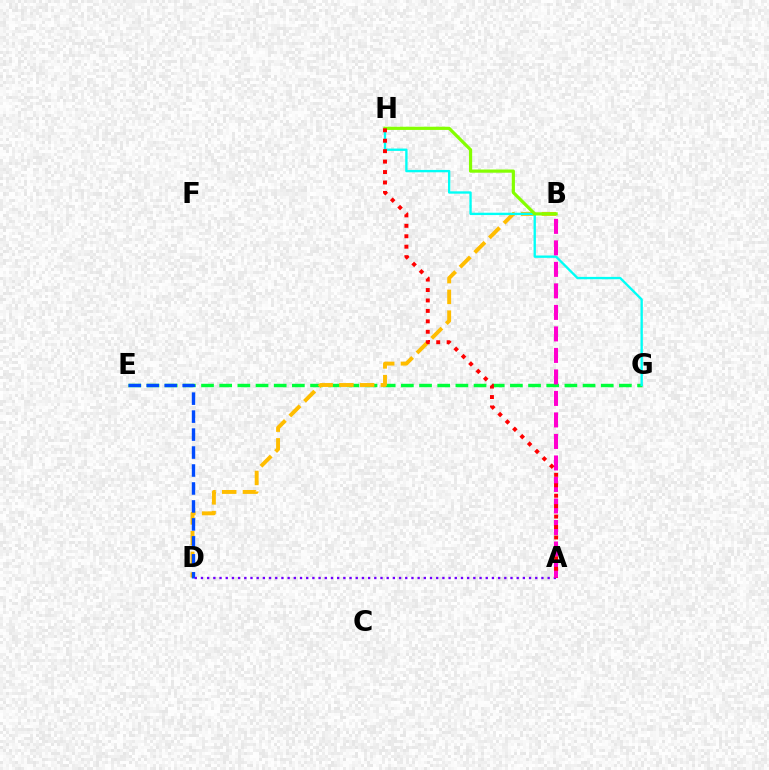{('E', 'G'): [{'color': '#00ff39', 'line_style': 'dashed', 'thickness': 2.47}], ('B', 'D'): [{'color': '#ffbd00', 'line_style': 'dashed', 'thickness': 2.82}], ('G', 'H'): [{'color': '#00fff6', 'line_style': 'solid', 'thickness': 1.69}], ('B', 'H'): [{'color': '#84ff00', 'line_style': 'solid', 'thickness': 2.3}], ('D', 'E'): [{'color': '#004bff', 'line_style': 'dashed', 'thickness': 2.44}], ('A', 'D'): [{'color': '#7200ff', 'line_style': 'dotted', 'thickness': 1.68}], ('A', 'B'): [{'color': '#ff00cf', 'line_style': 'dashed', 'thickness': 2.92}], ('A', 'H'): [{'color': '#ff0000', 'line_style': 'dotted', 'thickness': 2.84}]}